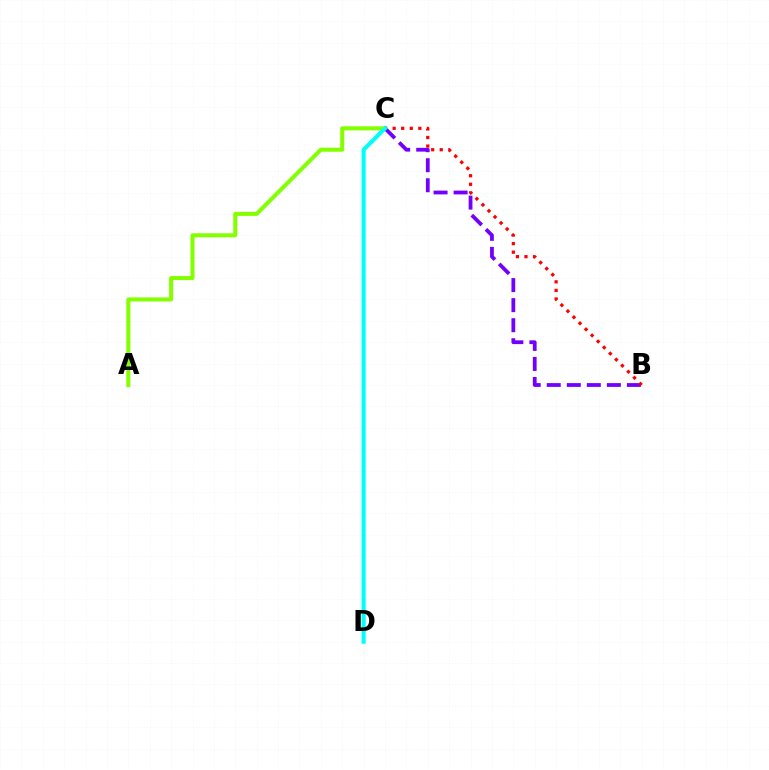{('A', 'C'): [{'color': '#84ff00', 'line_style': 'solid', 'thickness': 2.92}], ('B', 'C'): [{'color': '#7200ff', 'line_style': 'dashed', 'thickness': 2.72}, {'color': '#ff0000', 'line_style': 'dotted', 'thickness': 2.33}], ('C', 'D'): [{'color': '#00fff6', 'line_style': 'solid', 'thickness': 2.95}]}